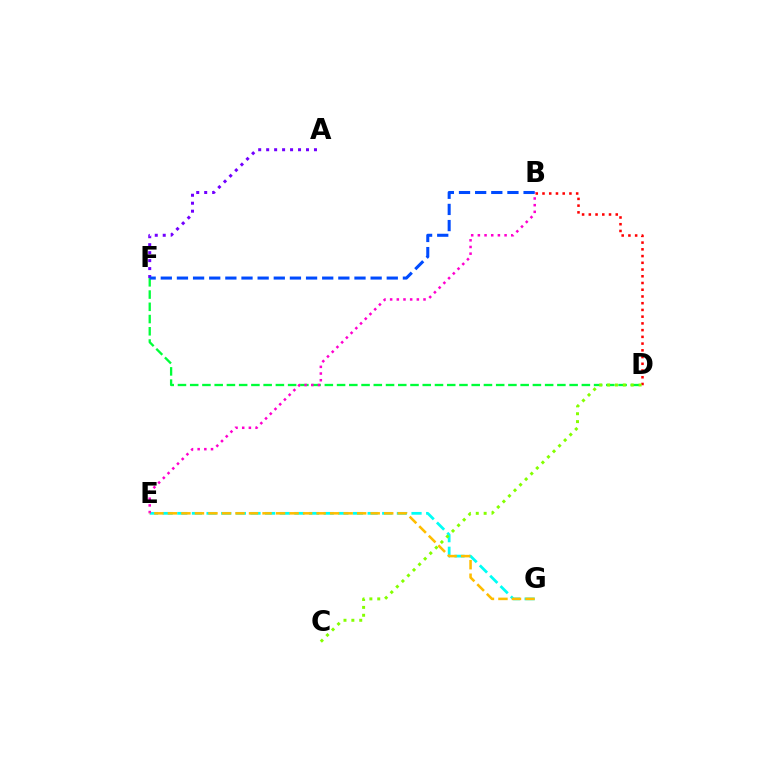{('B', 'D'): [{'color': '#ff0000', 'line_style': 'dotted', 'thickness': 1.83}], ('D', 'F'): [{'color': '#00ff39', 'line_style': 'dashed', 'thickness': 1.66}], ('E', 'G'): [{'color': '#00fff6', 'line_style': 'dashed', 'thickness': 1.99}, {'color': '#ffbd00', 'line_style': 'dashed', 'thickness': 1.84}], ('B', 'E'): [{'color': '#ff00cf', 'line_style': 'dotted', 'thickness': 1.81}], ('A', 'F'): [{'color': '#7200ff', 'line_style': 'dotted', 'thickness': 2.17}], ('C', 'D'): [{'color': '#84ff00', 'line_style': 'dotted', 'thickness': 2.14}], ('B', 'F'): [{'color': '#004bff', 'line_style': 'dashed', 'thickness': 2.19}]}